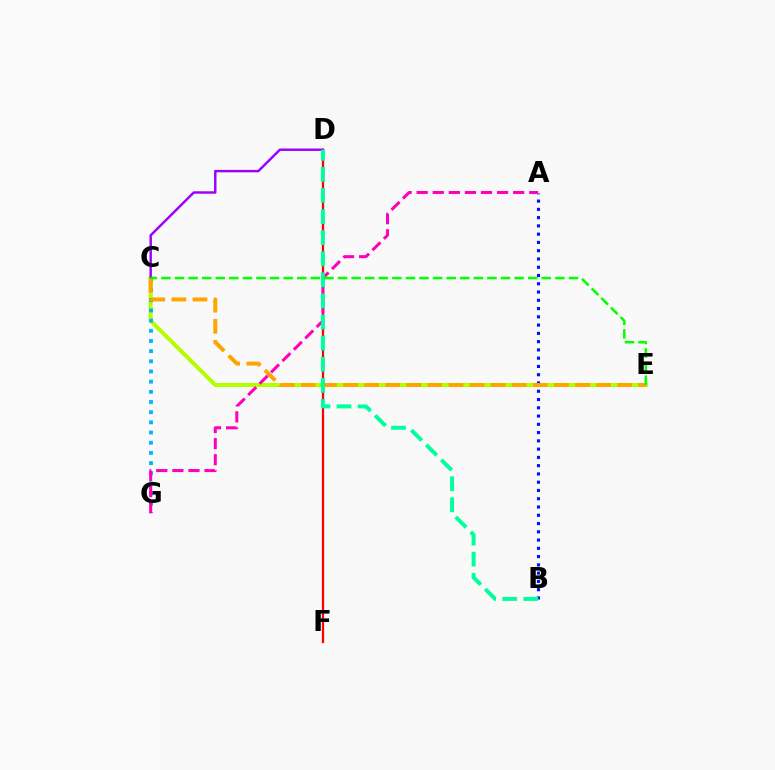{('C', 'E'): [{'color': '#b3ff00', 'line_style': 'solid', 'thickness': 2.9}, {'color': '#ffa500', 'line_style': 'dashed', 'thickness': 2.87}, {'color': '#08ff00', 'line_style': 'dashed', 'thickness': 1.85}], ('D', 'F'): [{'color': '#ff0000', 'line_style': 'solid', 'thickness': 1.62}], ('C', 'G'): [{'color': '#00b5ff', 'line_style': 'dotted', 'thickness': 2.76}], ('A', 'B'): [{'color': '#0010ff', 'line_style': 'dotted', 'thickness': 2.25}], ('C', 'D'): [{'color': '#9b00ff', 'line_style': 'solid', 'thickness': 1.75}], ('A', 'G'): [{'color': '#ff00bd', 'line_style': 'dashed', 'thickness': 2.19}], ('B', 'D'): [{'color': '#00ff9d', 'line_style': 'dashed', 'thickness': 2.87}]}